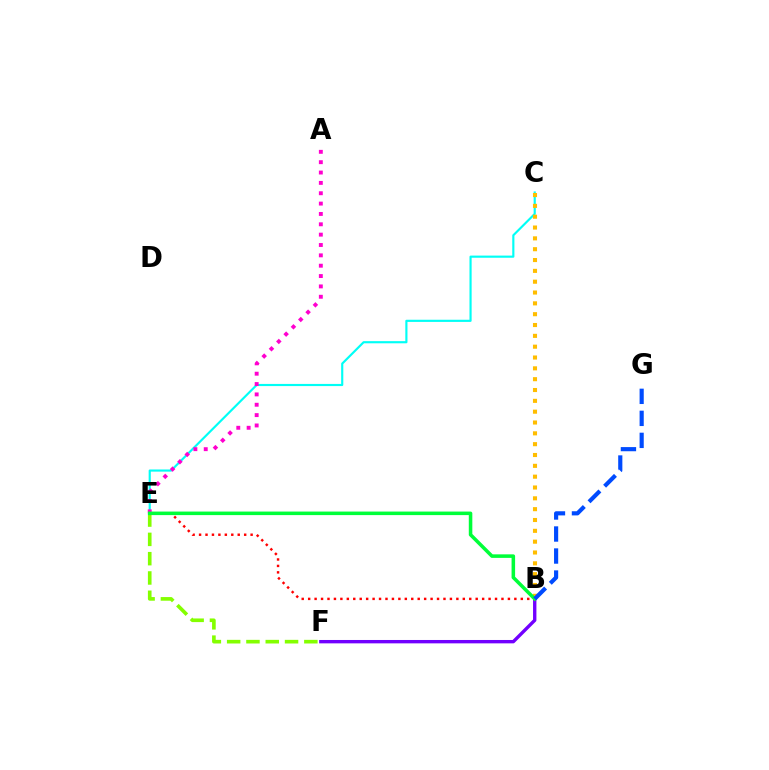{('C', 'E'): [{'color': '#00fff6', 'line_style': 'solid', 'thickness': 1.55}], ('E', 'F'): [{'color': '#84ff00', 'line_style': 'dashed', 'thickness': 2.62}], ('B', 'F'): [{'color': '#7200ff', 'line_style': 'solid', 'thickness': 2.43}], ('A', 'E'): [{'color': '#ff00cf', 'line_style': 'dotted', 'thickness': 2.81}], ('B', 'E'): [{'color': '#ff0000', 'line_style': 'dotted', 'thickness': 1.75}, {'color': '#00ff39', 'line_style': 'solid', 'thickness': 2.54}], ('B', 'C'): [{'color': '#ffbd00', 'line_style': 'dotted', 'thickness': 2.94}], ('B', 'G'): [{'color': '#004bff', 'line_style': 'dashed', 'thickness': 2.99}]}